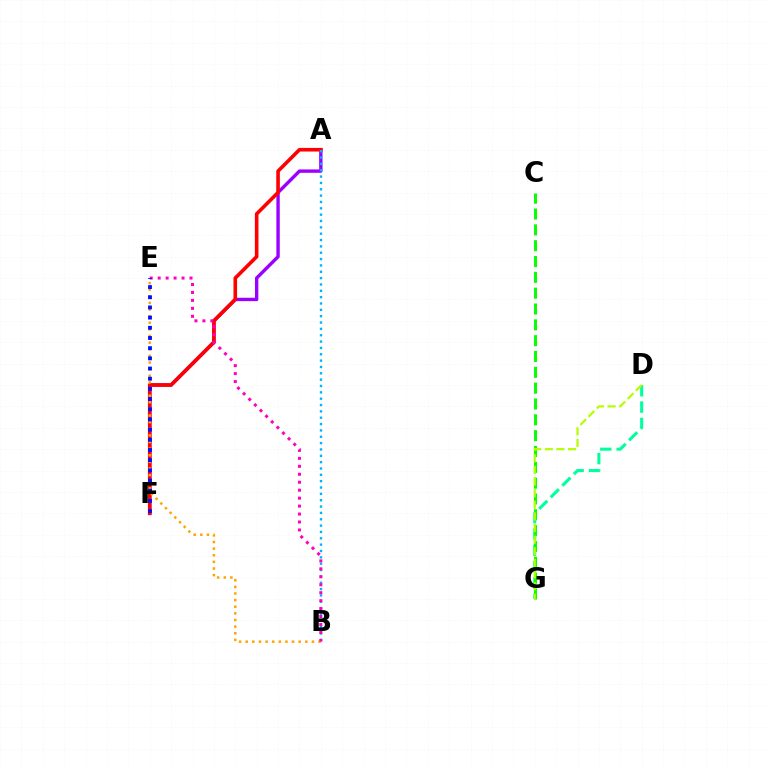{('D', 'G'): [{'color': '#00ff9d', 'line_style': 'dashed', 'thickness': 2.22}, {'color': '#b3ff00', 'line_style': 'dashed', 'thickness': 1.58}], ('A', 'F'): [{'color': '#9b00ff', 'line_style': 'solid', 'thickness': 2.43}, {'color': '#ff0000', 'line_style': 'solid', 'thickness': 2.6}], ('A', 'B'): [{'color': '#00b5ff', 'line_style': 'dotted', 'thickness': 1.72}], ('B', 'E'): [{'color': '#ffa500', 'line_style': 'dotted', 'thickness': 1.8}, {'color': '#ff00bd', 'line_style': 'dotted', 'thickness': 2.16}], ('E', 'F'): [{'color': '#0010ff', 'line_style': 'dotted', 'thickness': 2.77}], ('C', 'G'): [{'color': '#08ff00', 'line_style': 'dashed', 'thickness': 2.15}]}